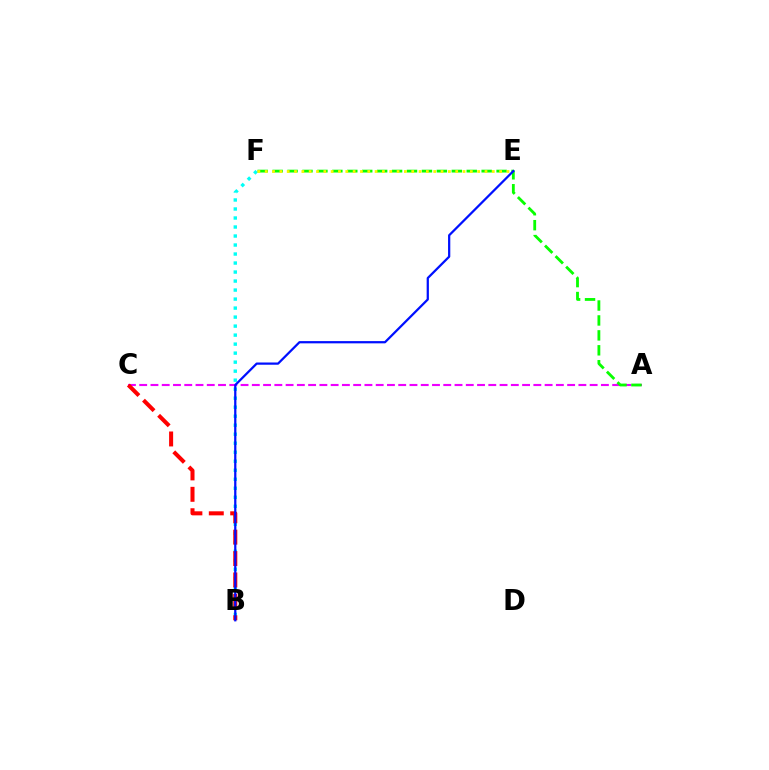{('B', 'F'): [{'color': '#00fff6', 'line_style': 'dotted', 'thickness': 2.45}], ('A', 'C'): [{'color': '#ee00ff', 'line_style': 'dashed', 'thickness': 1.53}], ('B', 'C'): [{'color': '#ff0000', 'line_style': 'dashed', 'thickness': 2.91}], ('A', 'F'): [{'color': '#08ff00', 'line_style': 'dashed', 'thickness': 2.03}], ('B', 'E'): [{'color': '#0010ff', 'line_style': 'solid', 'thickness': 1.61}], ('E', 'F'): [{'color': '#fcf500', 'line_style': 'dotted', 'thickness': 1.99}]}